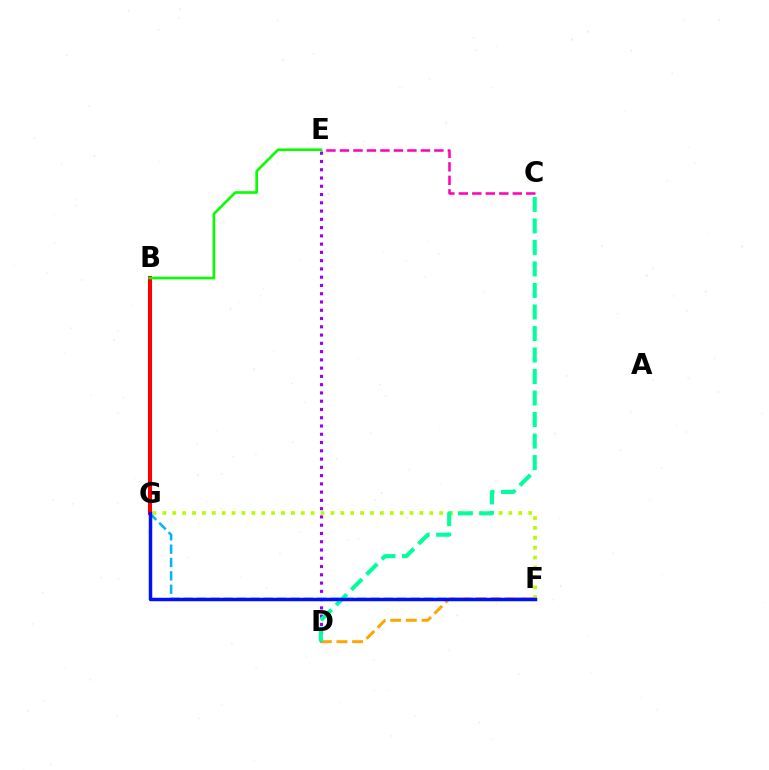{('F', 'G'): [{'color': '#00b5ff', 'line_style': 'dashed', 'thickness': 1.81}, {'color': '#b3ff00', 'line_style': 'dotted', 'thickness': 2.69}, {'color': '#0010ff', 'line_style': 'solid', 'thickness': 2.49}], ('B', 'G'): [{'color': '#ff0000', 'line_style': 'solid', 'thickness': 2.92}], ('C', 'E'): [{'color': '#ff00bd', 'line_style': 'dashed', 'thickness': 1.83}], ('B', 'E'): [{'color': '#08ff00', 'line_style': 'solid', 'thickness': 1.9}], ('D', 'E'): [{'color': '#9b00ff', 'line_style': 'dotted', 'thickness': 2.25}], ('D', 'F'): [{'color': '#ffa500', 'line_style': 'dashed', 'thickness': 2.13}], ('C', 'D'): [{'color': '#00ff9d', 'line_style': 'dashed', 'thickness': 2.92}]}